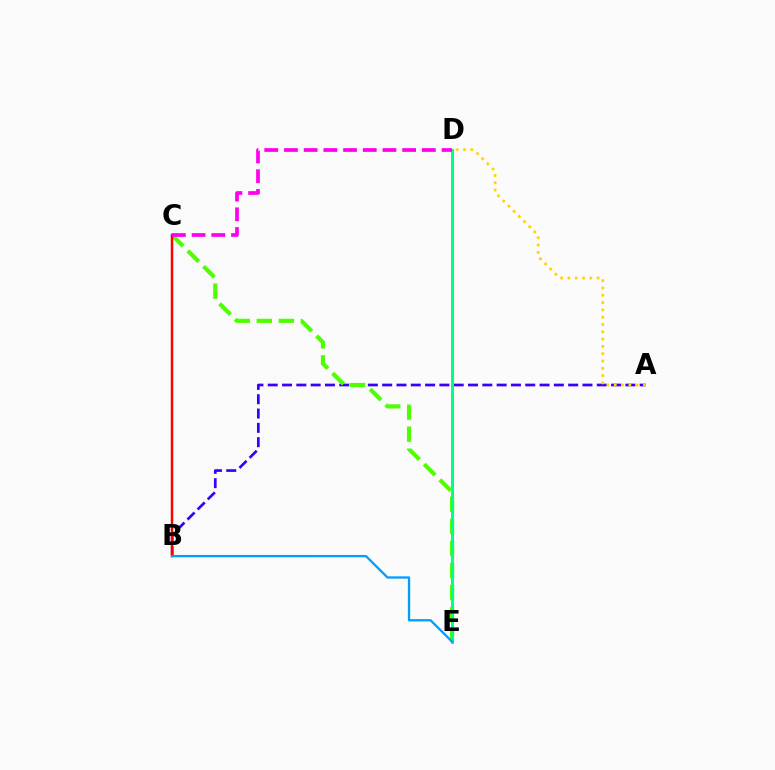{('A', 'B'): [{'color': '#3700ff', 'line_style': 'dashed', 'thickness': 1.94}], ('C', 'E'): [{'color': '#4fff00', 'line_style': 'dashed', 'thickness': 2.99}], ('B', 'C'): [{'color': '#ff0000', 'line_style': 'solid', 'thickness': 1.79}], ('D', 'E'): [{'color': '#00ff86', 'line_style': 'solid', 'thickness': 2.17}], ('B', 'E'): [{'color': '#009eff', 'line_style': 'solid', 'thickness': 1.66}], ('A', 'D'): [{'color': '#ffd500', 'line_style': 'dotted', 'thickness': 1.98}], ('C', 'D'): [{'color': '#ff00ed', 'line_style': 'dashed', 'thickness': 2.68}]}